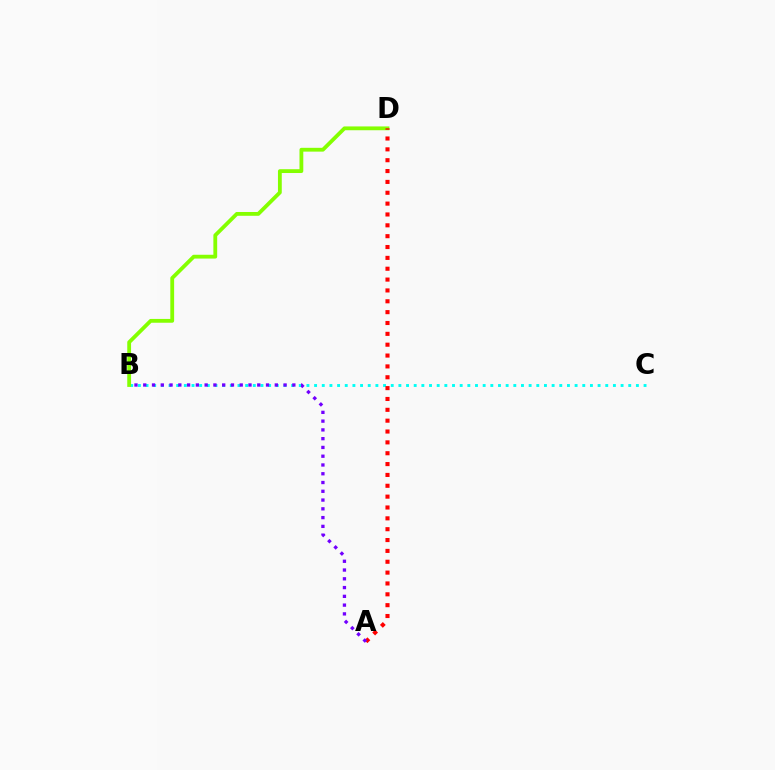{('B', 'C'): [{'color': '#00fff6', 'line_style': 'dotted', 'thickness': 2.08}], ('B', 'D'): [{'color': '#84ff00', 'line_style': 'solid', 'thickness': 2.74}], ('A', 'D'): [{'color': '#ff0000', 'line_style': 'dotted', 'thickness': 2.95}], ('A', 'B'): [{'color': '#7200ff', 'line_style': 'dotted', 'thickness': 2.38}]}